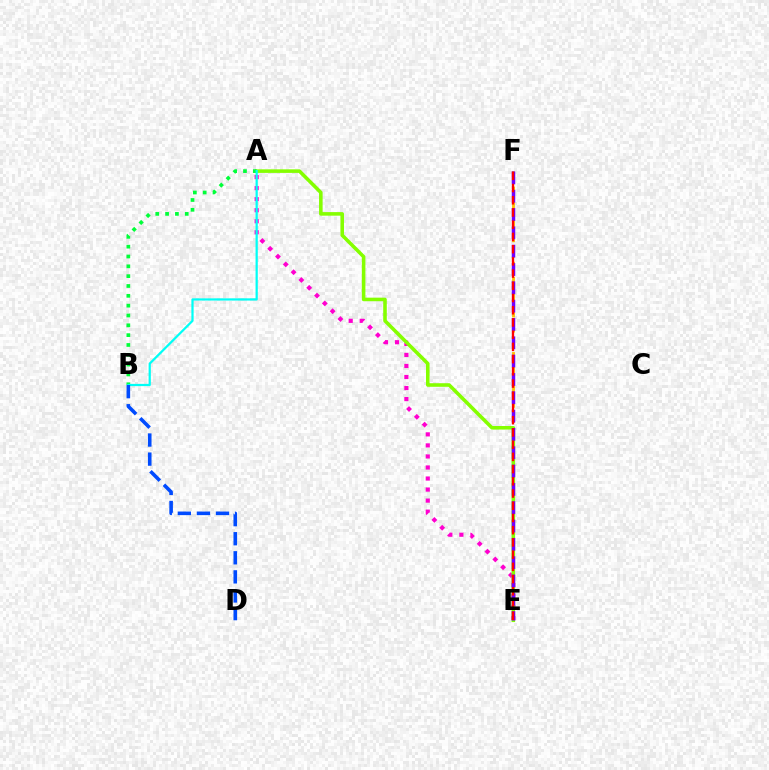{('E', 'F'): [{'color': '#ffbd00', 'line_style': 'dashed', 'thickness': 2.04}, {'color': '#7200ff', 'line_style': 'dashed', 'thickness': 2.49}, {'color': '#ff0000', 'line_style': 'dashed', 'thickness': 1.66}], ('A', 'E'): [{'color': '#ff00cf', 'line_style': 'dotted', 'thickness': 3.0}, {'color': '#84ff00', 'line_style': 'solid', 'thickness': 2.57}], ('A', 'B'): [{'color': '#00ff39', 'line_style': 'dotted', 'thickness': 2.67}, {'color': '#00fff6', 'line_style': 'solid', 'thickness': 1.61}], ('B', 'D'): [{'color': '#004bff', 'line_style': 'dashed', 'thickness': 2.59}]}